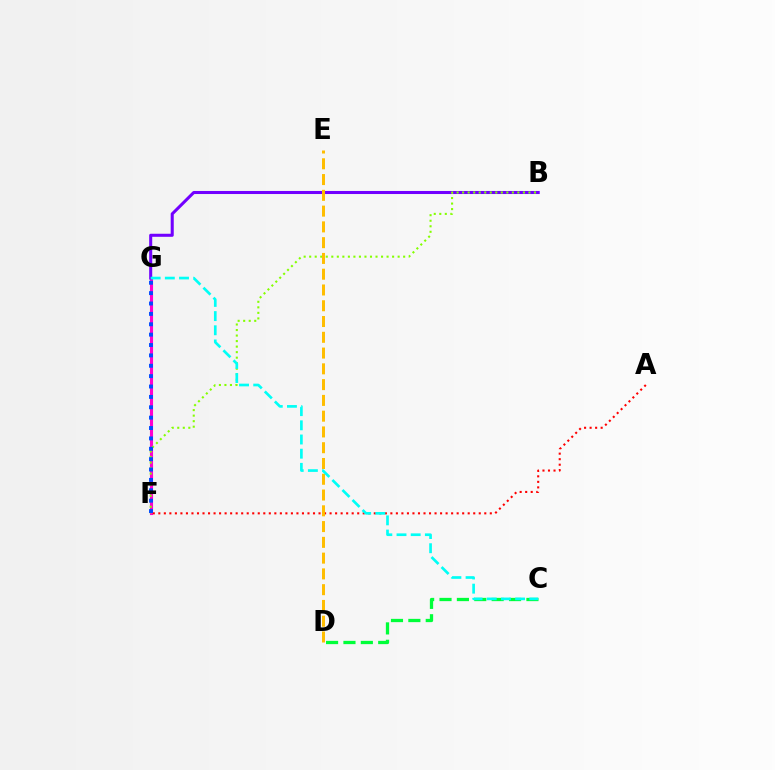{('F', 'G'): [{'color': '#ff00cf', 'line_style': 'solid', 'thickness': 2.23}, {'color': '#004bff', 'line_style': 'dotted', 'thickness': 2.82}], ('C', 'D'): [{'color': '#00ff39', 'line_style': 'dashed', 'thickness': 2.36}], ('B', 'G'): [{'color': '#7200ff', 'line_style': 'solid', 'thickness': 2.2}], ('B', 'F'): [{'color': '#84ff00', 'line_style': 'dotted', 'thickness': 1.5}], ('A', 'F'): [{'color': '#ff0000', 'line_style': 'dotted', 'thickness': 1.5}], ('D', 'E'): [{'color': '#ffbd00', 'line_style': 'dashed', 'thickness': 2.14}], ('C', 'G'): [{'color': '#00fff6', 'line_style': 'dashed', 'thickness': 1.93}]}